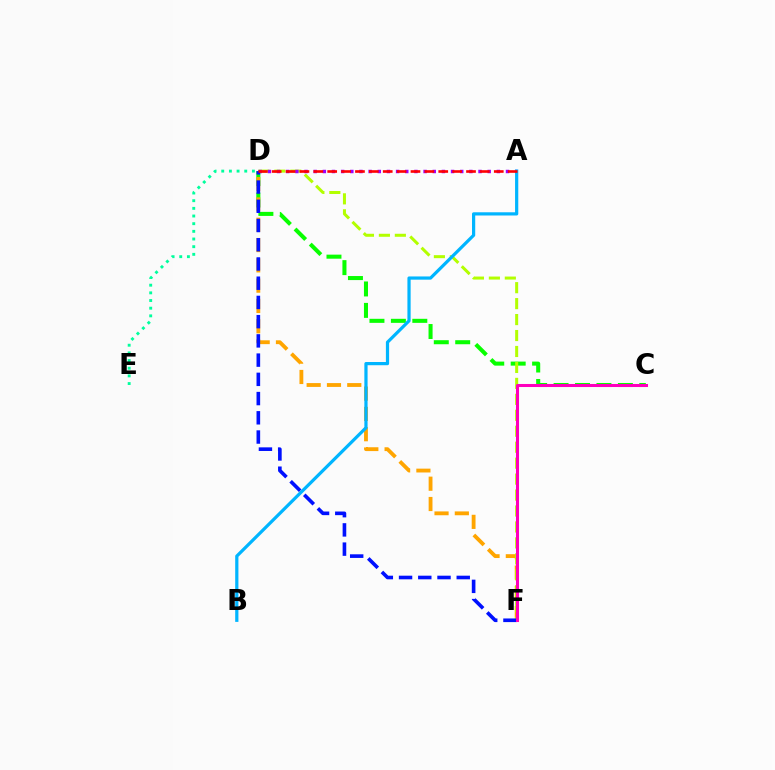{('C', 'D'): [{'color': '#08ff00', 'line_style': 'dashed', 'thickness': 2.91}], ('D', 'F'): [{'color': '#ffa500', 'line_style': 'dashed', 'thickness': 2.76}, {'color': '#b3ff00', 'line_style': 'dashed', 'thickness': 2.17}, {'color': '#0010ff', 'line_style': 'dashed', 'thickness': 2.61}], ('D', 'E'): [{'color': '#00ff9d', 'line_style': 'dotted', 'thickness': 2.08}], ('A', 'D'): [{'color': '#9b00ff', 'line_style': 'dotted', 'thickness': 2.49}, {'color': '#ff0000', 'line_style': 'dashed', 'thickness': 1.89}], ('A', 'B'): [{'color': '#00b5ff', 'line_style': 'solid', 'thickness': 2.31}], ('C', 'F'): [{'color': '#ff00bd', 'line_style': 'solid', 'thickness': 2.19}]}